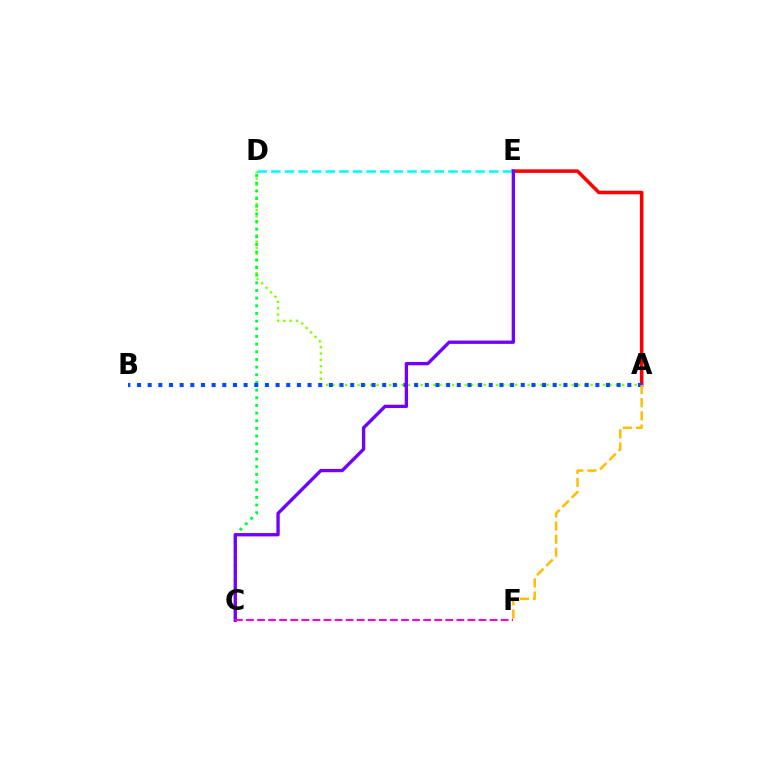{('A', 'D'): [{'color': '#84ff00', 'line_style': 'dotted', 'thickness': 1.71}], ('C', 'D'): [{'color': '#00ff39', 'line_style': 'dotted', 'thickness': 2.08}], ('A', 'E'): [{'color': '#ff0000', 'line_style': 'solid', 'thickness': 2.56}], ('A', 'B'): [{'color': '#004bff', 'line_style': 'dotted', 'thickness': 2.9}], ('D', 'E'): [{'color': '#00fff6', 'line_style': 'dashed', 'thickness': 1.85}], ('C', 'E'): [{'color': '#7200ff', 'line_style': 'solid', 'thickness': 2.39}], ('A', 'F'): [{'color': '#ffbd00', 'line_style': 'dashed', 'thickness': 1.78}], ('C', 'F'): [{'color': '#ff00cf', 'line_style': 'dashed', 'thickness': 1.5}]}